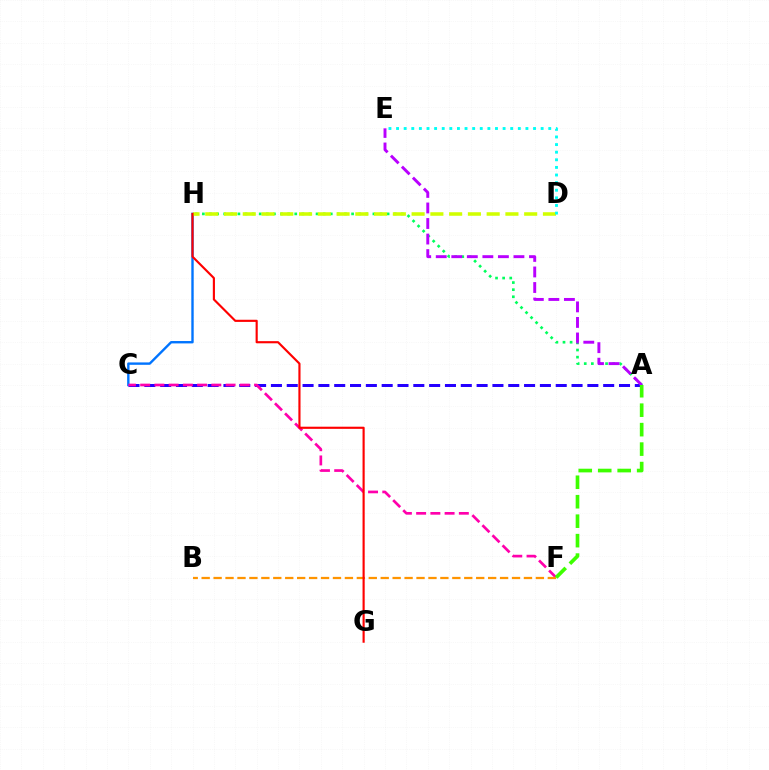{('A', 'C'): [{'color': '#2500ff', 'line_style': 'dashed', 'thickness': 2.15}], ('A', 'H'): [{'color': '#00ff5c', 'line_style': 'dotted', 'thickness': 1.93}], ('A', 'E'): [{'color': '#b900ff', 'line_style': 'dashed', 'thickness': 2.11}], ('C', 'H'): [{'color': '#0074ff', 'line_style': 'solid', 'thickness': 1.72}], ('C', 'F'): [{'color': '#ff00ac', 'line_style': 'dashed', 'thickness': 1.93}], ('B', 'F'): [{'color': '#ff9400', 'line_style': 'dashed', 'thickness': 1.62}], ('D', 'H'): [{'color': '#d1ff00', 'line_style': 'dashed', 'thickness': 2.55}], ('A', 'F'): [{'color': '#3dff00', 'line_style': 'dashed', 'thickness': 2.64}], ('D', 'E'): [{'color': '#00fff6', 'line_style': 'dotted', 'thickness': 2.07}], ('G', 'H'): [{'color': '#ff0000', 'line_style': 'solid', 'thickness': 1.55}]}